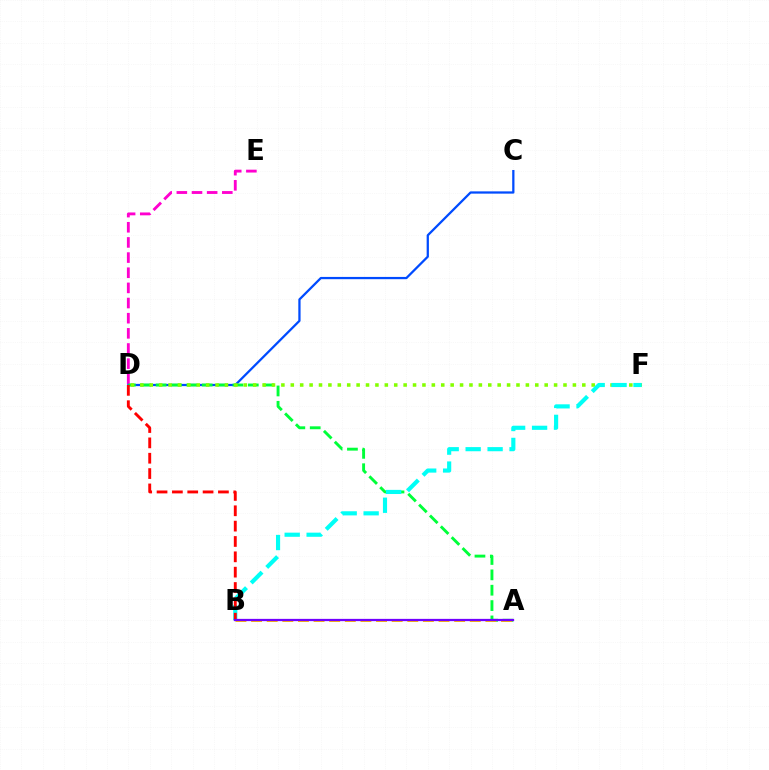{('D', 'E'): [{'color': '#ff00cf', 'line_style': 'dashed', 'thickness': 2.06}], ('C', 'D'): [{'color': '#004bff', 'line_style': 'solid', 'thickness': 1.63}], ('A', 'D'): [{'color': '#00ff39', 'line_style': 'dashed', 'thickness': 2.09}], ('D', 'F'): [{'color': '#84ff00', 'line_style': 'dotted', 'thickness': 2.55}], ('B', 'F'): [{'color': '#00fff6', 'line_style': 'dashed', 'thickness': 2.98}], ('B', 'D'): [{'color': '#ff0000', 'line_style': 'dashed', 'thickness': 2.08}], ('A', 'B'): [{'color': '#ffbd00', 'line_style': 'dashed', 'thickness': 2.12}, {'color': '#7200ff', 'line_style': 'solid', 'thickness': 1.63}]}